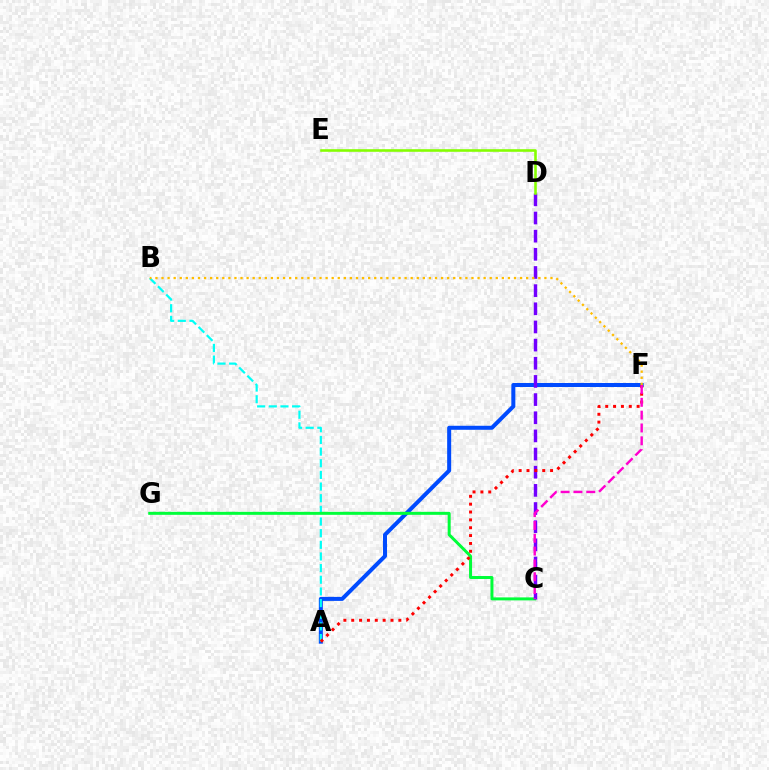{('A', 'F'): [{'color': '#004bff', 'line_style': 'solid', 'thickness': 2.89}, {'color': '#ff0000', 'line_style': 'dotted', 'thickness': 2.13}], ('A', 'B'): [{'color': '#00fff6', 'line_style': 'dashed', 'thickness': 1.58}], ('C', 'G'): [{'color': '#00ff39', 'line_style': 'solid', 'thickness': 2.15}], ('C', 'D'): [{'color': '#7200ff', 'line_style': 'dashed', 'thickness': 2.47}], ('B', 'F'): [{'color': '#ffbd00', 'line_style': 'dotted', 'thickness': 1.65}], ('D', 'E'): [{'color': '#84ff00', 'line_style': 'solid', 'thickness': 1.87}], ('C', 'F'): [{'color': '#ff00cf', 'line_style': 'dashed', 'thickness': 1.74}]}